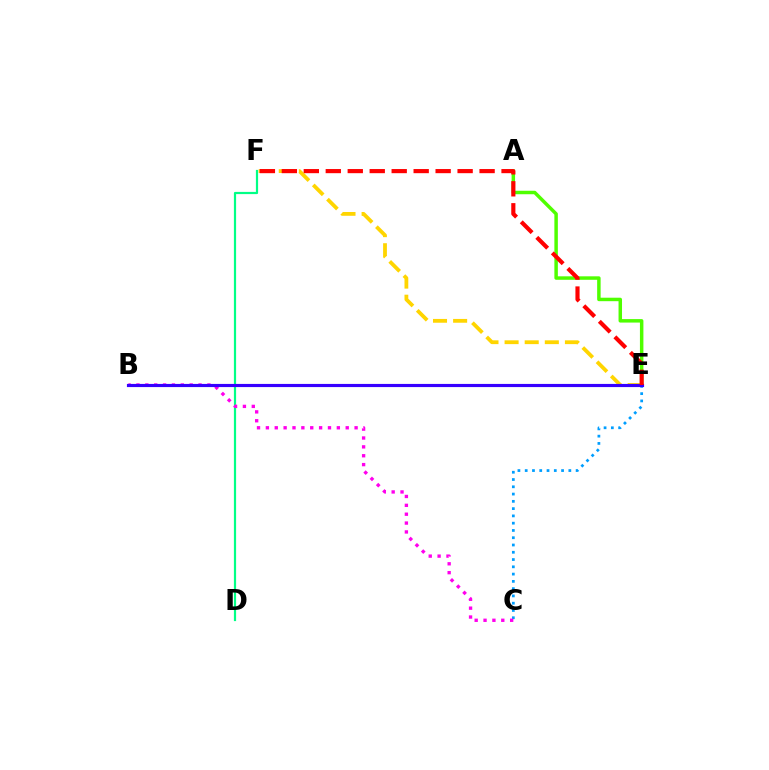{('D', 'F'): [{'color': '#00ff86', 'line_style': 'solid', 'thickness': 1.59}], ('C', 'E'): [{'color': '#009eff', 'line_style': 'dotted', 'thickness': 1.98}], ('A', 'E'): [{'color': '#4fff00', 'line_style': 'solid', 'thickness': 2.5}], ('E', 'F'): [{'color': '#ffd500', 'line_style': 'dashed', 'thickness': 2.73}, {'color': '#ff0000', 'line_style': 'dashed', 'thickness': 2.98}], ('B', 'C'): [{'color': '#ff00ed', 'line_style': 'dotted', 'thickness': 2.41}], ('B', 'E'): [{'color': '#3700ff', 'line_style': 'solid', 'thickness': 2.28}]}